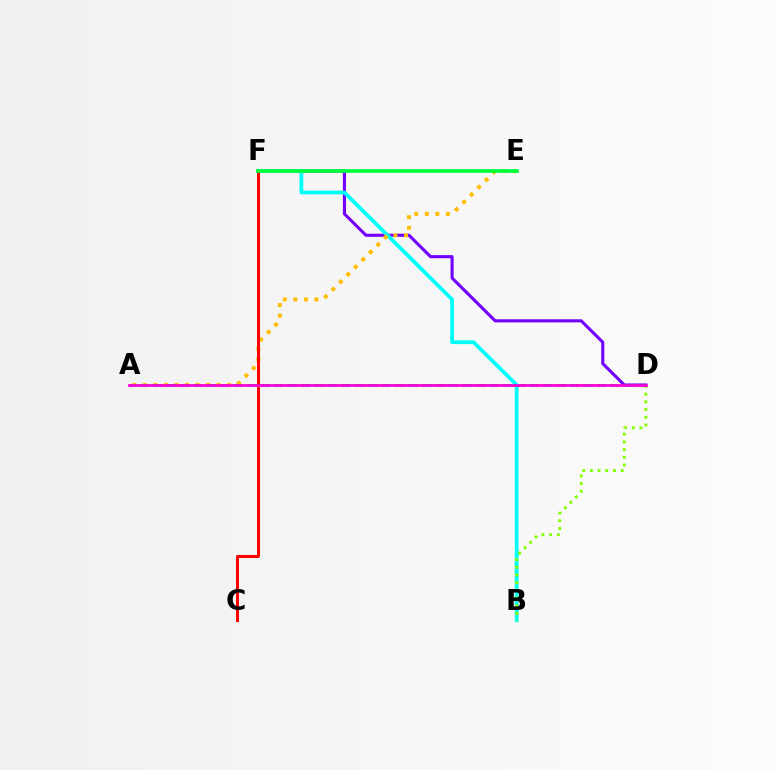{('D', 'F'): [{'color': '#7200ff', 'line_style': 'solid', 'thickness': 2.23}], ('B', 'F'): [{'color': '#00fff6', 'line_style': 'solid', 'thickness': 2.7}], ('A', 'E'): [{'color': '#ffbd00', 'line_style': 'dotted', 'thickness': 2.87}], ('C', 'F'): [{'color': '#ff0000', 'line_style': 'solid', 'thickness': 2.17}], ('B', 'D'): [{'color': '#84ff00', 'line_style': 'dotted', 'thickness': 2.09}], ('A', 'D'): [{'color': '#004bff', 'line_style': 'dashed', 'thickness': 1.83}, {'color': '#ff00cf', 'line_style': 'solid', 'thickness': 1.96}], ('E', 'F'): [{'color': '#00ff39', 'line_style': 'solid', 'thickness': 2.65}]}